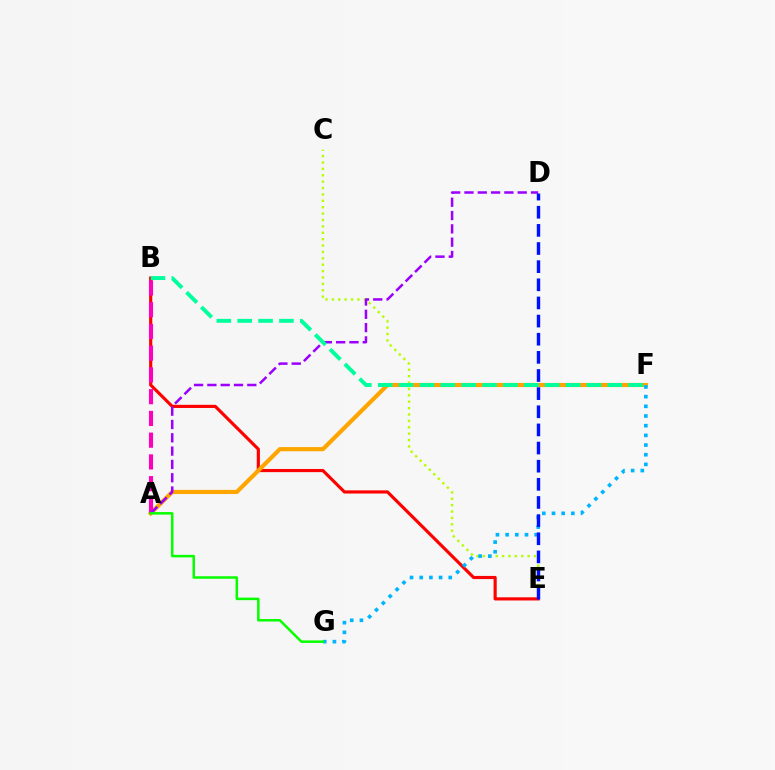{('B', 'E'): [{'color': '#ff0000', 'line_style': 'solid', 'thickness': 2.27}], ('C', 'E'): [{'color': '#b3ff00', 'line_style': 'dotted', 'thickness': 1.74}], ('A', 'F'): [{'color': '#ffa500', 'line_style': 'solid', 'thickness': 2.99}], ('A', 'B'): [{'color': '#ff00bd', 'line_style': 'dashed', 'thickness': 2.95}], ('A', 'D'): [{'color': '#9b00ff', 'line_style': 'dashed', 'thickness': 1.81}], ('F', 'G'): [{'color': '#00b5ff', 'line_style': 'dotted', 'thickness': 2.63}], ('D', 'E'): [{'color': '#0010ff', 'line_style': 'dashed', 'thickness': 2.46}], ('B', 'F'): [{'color': '#00ff9d', 'line_style': 'dashed', 'thickness': 2.84}], ('A', 'G'): [{'color': '#08ff00', 'line_style': 'solid', 'thickness': 1.81}]}